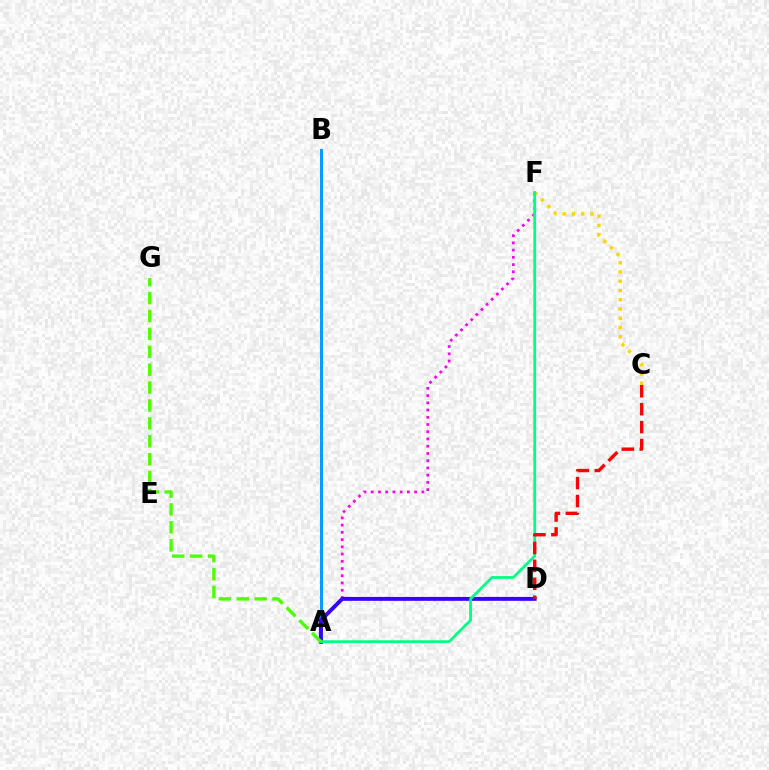{('A', 'F'): [{'color': '#ff00ed', 'line_style': 'dotted', 'thickness': 1.97}, {'color': '#00ff86', 'line_style': 'solid', 'thickness': 2.01}], ('A', 'B'): [{'color': '#009eff', 'line_style': 'solid', 'thickness': 2.18}], ('A', 'D'): [{'color': '#3700ff', 'line_style': 'solid', 'thickness': 2.8}], ('C', 'F'): [{'color': '#ffd500', 'line_style': 'dotted', 'thickness': 2.51}], ('C', 'D'): [{'color': '#ff0000', 'line_style': 'dashed', 'thickness': 2.44}], ('A', 'G'): [{'color': '#4fff00', 'line_style': 'dashed', 'thickness': 2.43}]}